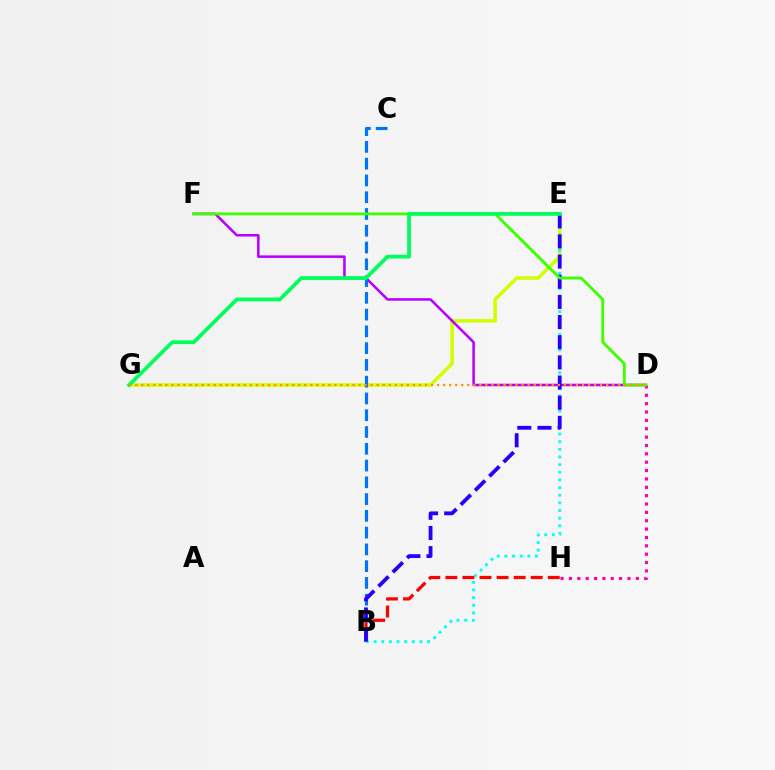{('B', 'H'): [{'color': '#ff0000', 'line_style': 'dashed', 'thickness': 2.32}], ('E', 'G'): [{'color': '#d1ff00', 'line_style': 'solid', 'thickness': 2.52}, {'color': '#00ff5c', 'line_style': 'solid', 'thickness': 2.7}], ('D', 'F'): [{'color': '#b900ff', 'line_style': 'solid', 'thickness': 1.83}, {'color': '#3dff00', 'line_style': 'solid', 'thickness': 2.05}], ('D', 'H'): [{'color': '#ff00ac', 'line_style': 'dotted', 'thickness': 2.27}], ('B', 'E'): [{'color': '#00fff6', 'line_style': 'dotted', 'thickness': 2.08}, {'color': '#2500ff', 'line_style': 'dashed', 'thickness': 2.74}], ('B', 'C'): [{'color': '#0074ff', 'line_style': 'dashed', 'thickness': 2.28}], ('D', 'G'): [{'color': '#ff9400', 'line_style': 'dotted', 'thickness': 1.64}]}